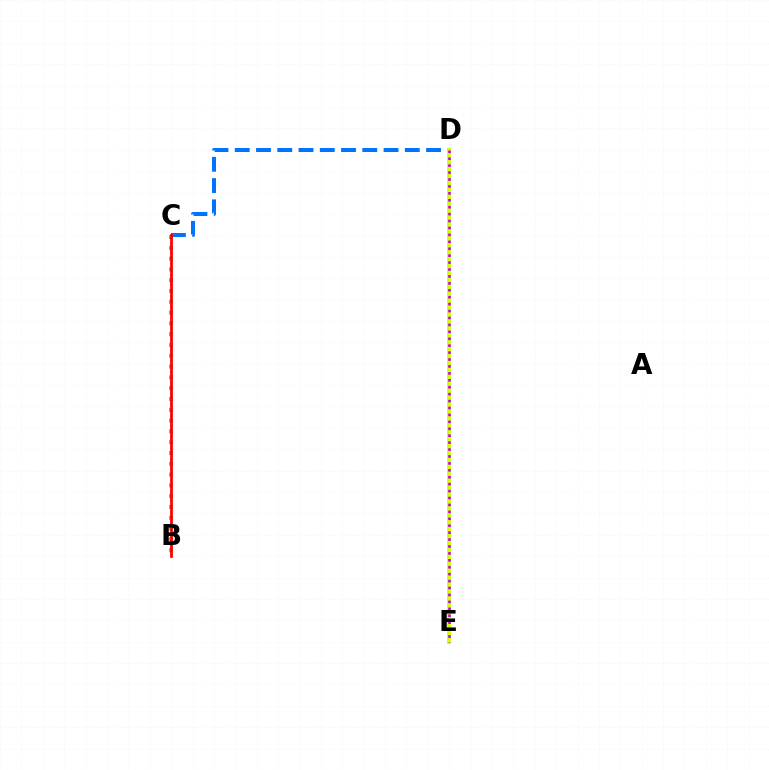{('B', 'C'): [{'color': '#00ff5c', 'line_style': 'dotted', 'thickness': 2.93}, {'color': '#ff0000', 'line_style': 'solid', 'thickness': 2.0}], ('C', 'D'): [{'color': '#0074ff', 'line_style': 'dashed', 'thickness': 2.89}], ('D', 'E'): [{'color': '#d1ff00', 'line_style': 'solid', 'thickness': 2.75}, {'color': '#b900ff', 'line_style': 'dotted', 'thickness': 1.88}]}